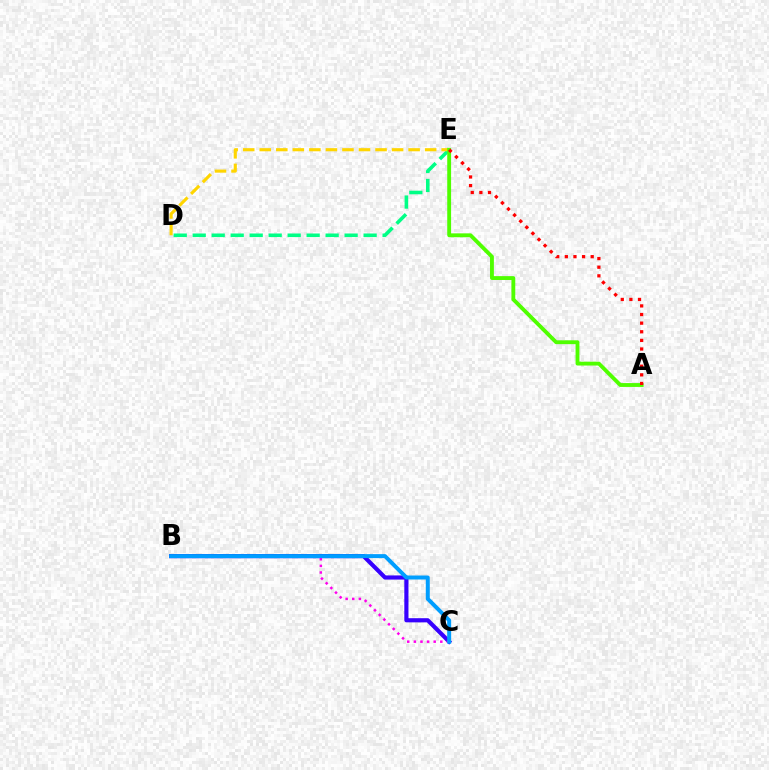{('B', 'C'): [{'color': '#3700ff', 'line_style': 'solid', 'thickness': 2.99}, {'color': '#ff00ed', 'line_style': 'dotted', 'thickness': 1.8}, {'color': '#009eff', 'line_style': 'solid', 'thickness': 2.87}], ('D', 'E'): [{'color': '#00ff86', 'line_style': 'dashed', 'thickness': 2.58}, {'color': '#ffd500', 'line_style': 'dashed', 'thickness': 2.25}], ('A', 'E'): [{'color': '#4fff00', 'line_style': 'solid', 'thickness': 2.78}, {'color': '#ff0000', 'line_style': 'dotted', 'thickness': 2.34}]}